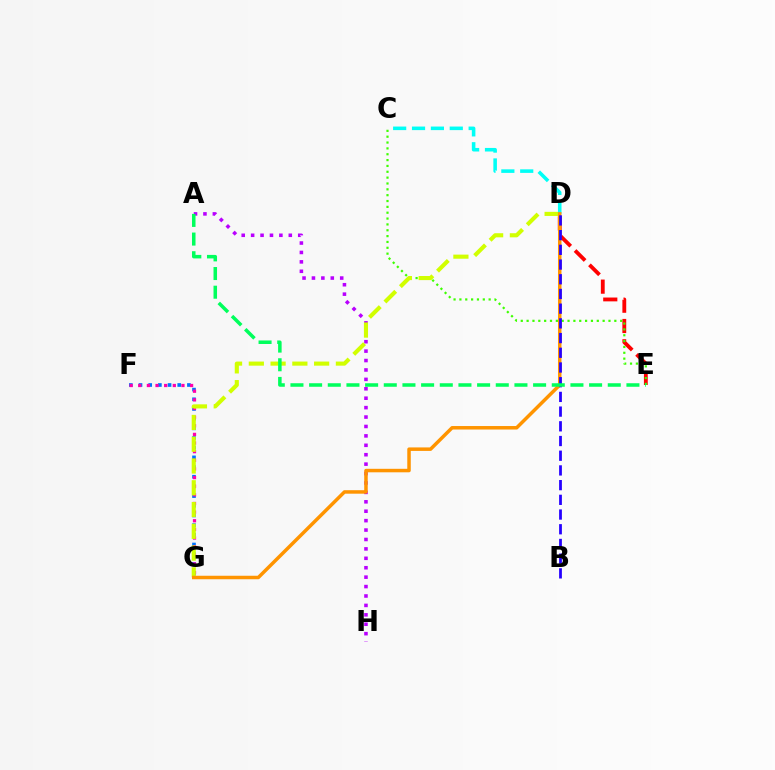{('D', 'E'): [{'color': '#ff0000', 'line_style': 'dashed', 'thickness': 2.76}], ('A', 'H'): [{'color': '#b900ff', 'line_style': 'dotted', 'thickness': 2.56}], ('F', 'G'): [{'color': '#0074ff', 'line_style': 'dotted', 'thickness': 2.63}, {'color': '#ff00ac', 'line_style': 'dotted', 'thickness': 2.35}], ('C', 'E'): [{'color': '#3dff00', 'line_style': 'dotted', 'thickness': 1.59}], ('D', 'G'): [{'color': '#d1ff00', 'line_style': 'dashed', 'thickness': 2.96}, {'color': '#ff9400', 'line_style': 'solid', 'thickness': 2.51}], ('C', 'D'): [{'color': '#00fff6', 'line_style': 'dashed', 'thickness': 2.56}], ('B', 'D'): [{'color': '#2500ff', 'line_style': 'dashed', 'thickness': 2.0}], ('A', 'E'): [{'color': '#00ff5c', 'line_style': 'dashed', 'thickness': 2.54}]}